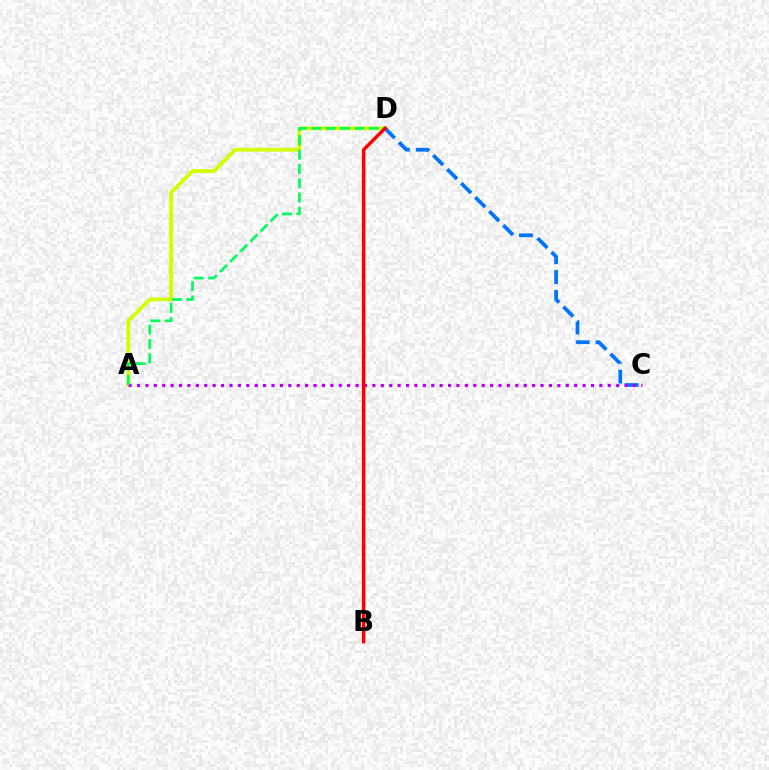{('A', 'D'): [{'color': '#d1ff00', 'line_style': 'solid', 'thickness': 2.74}, {'color': '#00ff5c', 'line_style': 'dashed', 'thickness': 1.95}], ('C', 'D'): [{'color': '#0074ff', 'line_style': 'dashed', 'thickness': 2.69}], ('A', 'C'): [{'color': '#b900ff', 'line_style': 'dotted', 'thickness': 2.28}], ('B', 'D'): [{'color': '#ff0000', 'line_style': 'solid', 'thickness': 2.5}]}